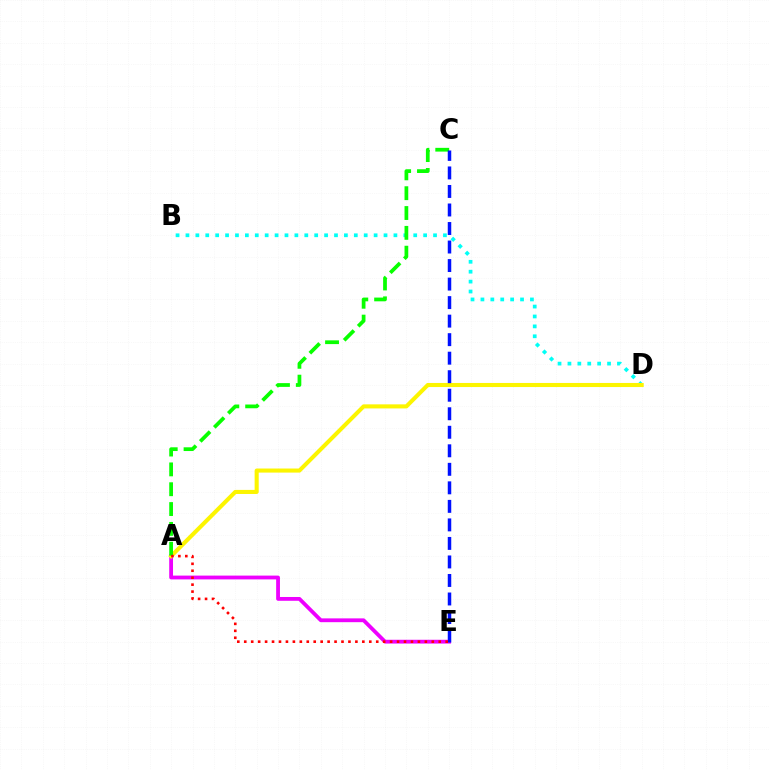{('B', 'D'): [{'color': '#00fff6', 'line_style': 'dotted', 'thickness': 2.69}], ('A', 'E'): [{'color': '#ee00ff', 'line_style': 'solid', 'thickness': 2.74}, {'color': '#ff0000', 'line_style': 'dotted', 'thickness': 1.89}], ('A', 'D'): [{'color': '#fcf500', 'line_style': 'solid', 'thickness': 2.93}], ('A', 'C'): [{'color': '#08ff00', 'line_style': 'dashed', 'thickness': 2.69}], ('C', 'E'): [{'color': '#0010ff', 'line_style': 'dashed', 'thickness': 2.52}]}